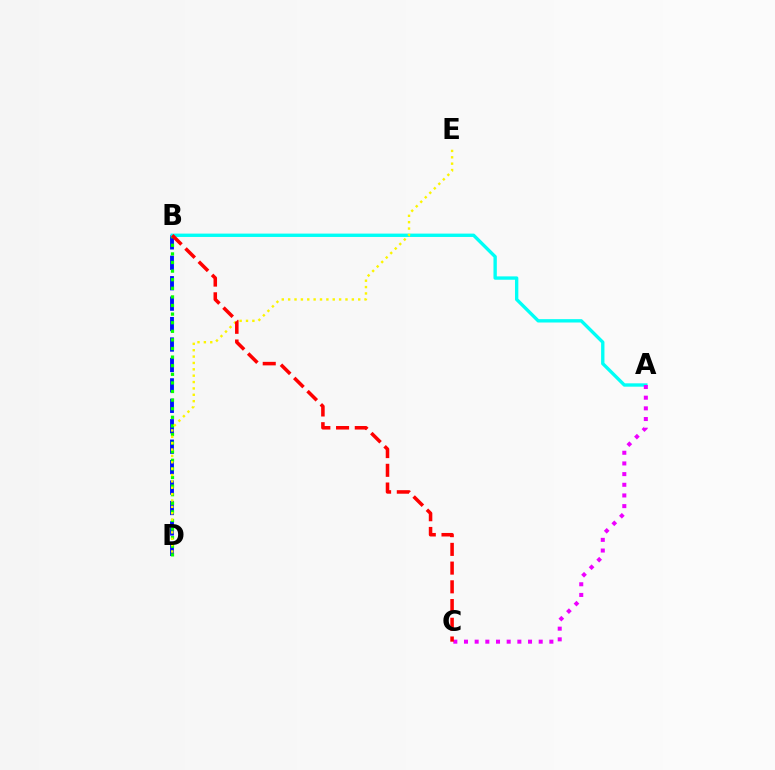{('B', 'D'): [{'color': '#0010ff', 'line_style': 'dashed', 'thickness': 2.78}, {'color': '#08ff00', 'line_style': 'dotted', 'thickness': 2.34}], ('A', 'B'): [{'color': '#00fff6', 'line_style': 'solid', 'thickness': 2.42}], ('A', 'C'): [{'color': '#ee00ff', 'line_style': 'dotted', 'thickness': 2.9}], ('D', 'E'): [{'color': '#fcf500', 'line_style': 'dotted', 'thickness': 1.73}], ('B', 'C'): [{'color': '#ff0000', 'line_style': 'dashed', 'thickness': 2.54}]}